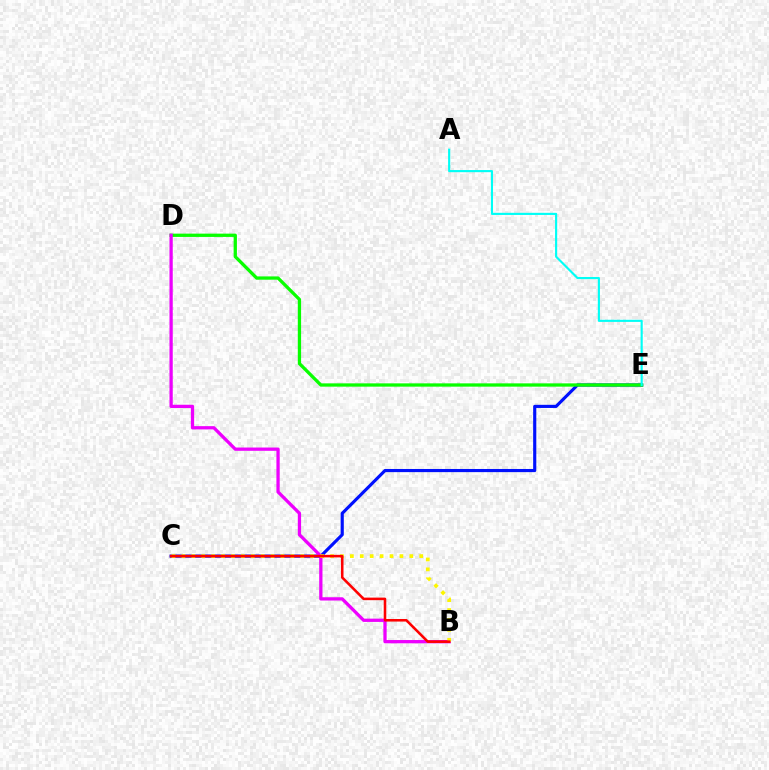{('C', 'E'): [{'color': '#0010ff', 'line_style': 'solid', 'thickness': 2.27}], ('D', 'E'): [{'color': '#08ff00', 'line_style': 'solid', 'thickness': 2.37}], ('B', 'D'): [{'color': '#ee00ff', 'line_style': 'solid', 'thickness': 2.36}], ('B', 'C'): [{'color': '#fcf500', 'line_style': 'dotted', 'thickness': 2.69}, {'color': '#ff0000', 'line_style': 'solid', 'thickness': 1.84}], ('A', 'E'): [{'color': '#00fff6', 'line_style': 'solid', 'thickness': 1.54}]}